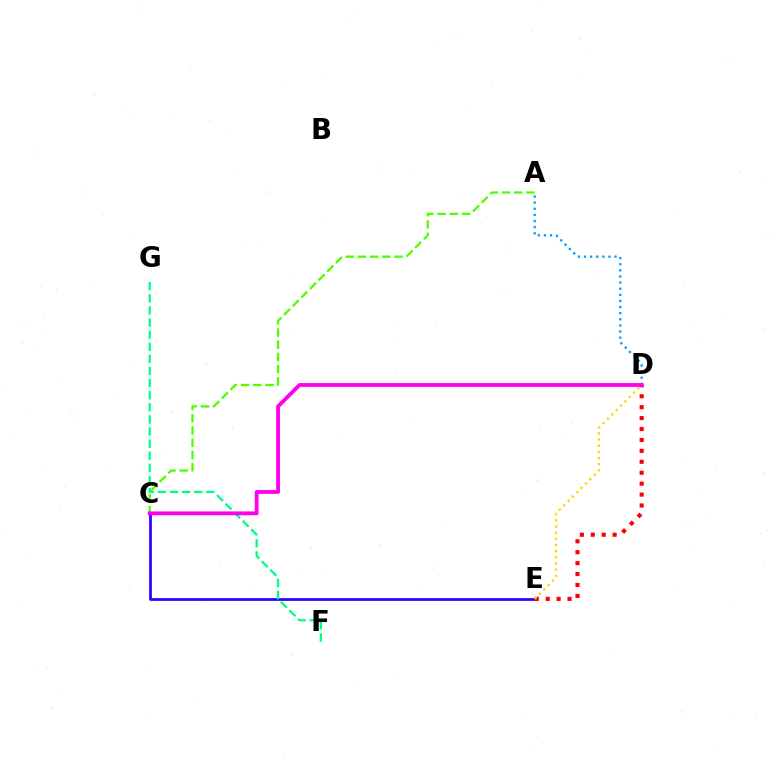{('C', 'E'): [{'color': '#3700ff', 'line_style': 'solid', 'thickness': 2.01}], ('F', 'G'): [{'color': '#00ff86', 'line_style': 'dashed', 'thickness': 1.64}], ('A', 'C'): [{'color': '#4fff00', 'line_style': 'dashed', 'thickness': 1.66}], ('D', 'E'): [{'color': '#ff0000', 'line_style': 'dotted', 'thickness': 2.97}, {'color': '#ffd500', 'line_style': 'dotted', 'thickness': 1.67}], ('A', 'D'): [{'color': '#009eff', 'line_style': 'dotted', 'thickness': 1.66}], ('C', 'D'): [{'color': '#ff00ed', 'line_style': 'solid', 'thickness': 2.77}]}